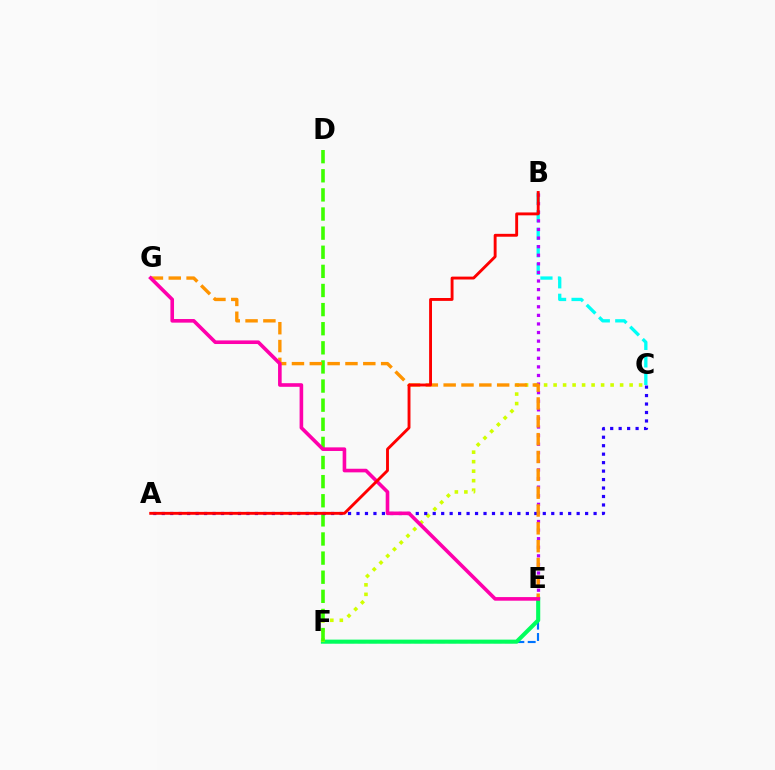{('E', 'F'): [{'color': '#0074ff', 'line_style': 'dashed', 'thickness': 1.54}, {'color': '#00ff5c', 'line_style': 'solid', 'thickness': 2.94}], ('C', 'F'): [{'color': '#d1ff00', 'line_style': 'dotted', 'thickness': 2.58}], ('B', 'C'): [{'color': '#00fff6', 'line_style': 'dashed', 'thickness': 2.38}], ('D', 'F'): [{'color': '#3dff00', 'line_style': 'dashed', 'thickness': 2.6}], ('A', 'C'): [{'color': '#2500ff', 'line_style': 'dotted', 'thickness': 2.3}], ('B', 'E'): [{'color': '#b900ff', 'line_style': 'dotted', 'thickness': 2.33}], ('E', 'G'): [{'color': '#ff9400', 'line_style': 'dashed', 'thickness': 2.42}, {'color': '#ff00ac', 'line_style': 'solid', 'thickness': 2.6}], ('A', 'B'): [{'color': '#ff0000', 'line_style': 'solid', 'thickness': 2.08}]}